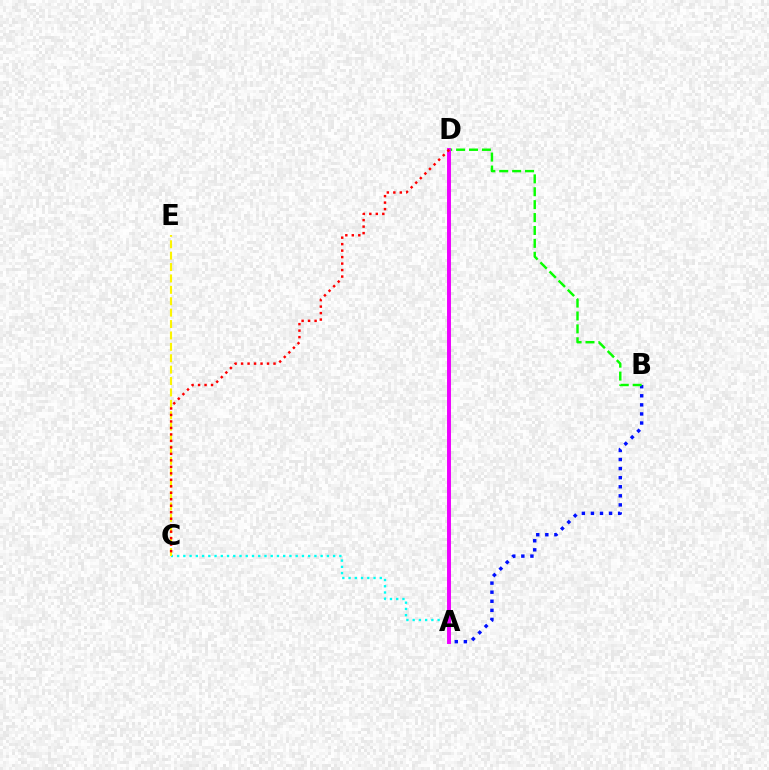{('A', 'C'): [{'color': '#00fff6', 'line_style': 'dotted', 'thickness': 1.7}], ('A', 'B'): [{'color': '#0010ff', 'line_style': 'dotted', 'thickness': 2.47}], ('B', 'D'): [{'color': '#08ff00', 'line_style': 'dashed', 'thickness': 1.75}], ('A', 'D'): [{'color': '#ee00ff', 'line_style': 'solid', 'thickness': 2.83}], ('C', 'E'): [{'color': '#fcf500', 'line_style': 'dashed', 'thickness': 1.55}], ('C', 'D'): [{'color': '#ff0000', 'line_style': 'dotted', 'thickness': 1.76}]}